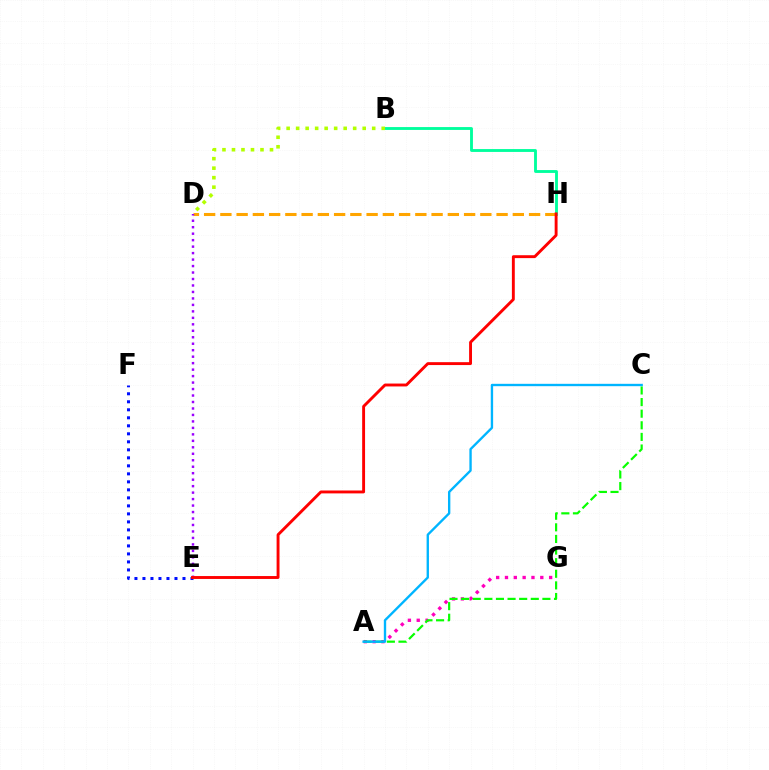{('E', 'F'): [{'color': '#0010ff', 'line_style': 'dotted', 'thickness': 2.18}], ('A', 'G'): [{'color': '#ff00bd', 'line_style': 'dotted', 'thickness': 2.4}], ('A', 'C'): [{'color': '#08ff00', 'line_style': 'dashed', 'thickness': 1.58}, {'color': '#00b5ff', 'line_style': 'solid', 'thickness': 1.7}], ('D', 'H'): [{'color': '#ffa500', 'line_style': 'dashed', 'thickness': 2.21}], ('D', 'E'): [{'color': '#9b00ff', 'line_style': 'dotted', 'thickness': 1.76}], ('B', 'H'): [{'color': '#00ff9d', 'line_style': 'solid', 'thickness': 2.06}], ('E', 'H'): [{'color': '#ff0000', 'line_style': 'solid', 'thickness': 2.09}], ('B', 'D'): [{'color': '#b3ff00', 'line_style': 'dotted', 'thickness': 2.58}]}